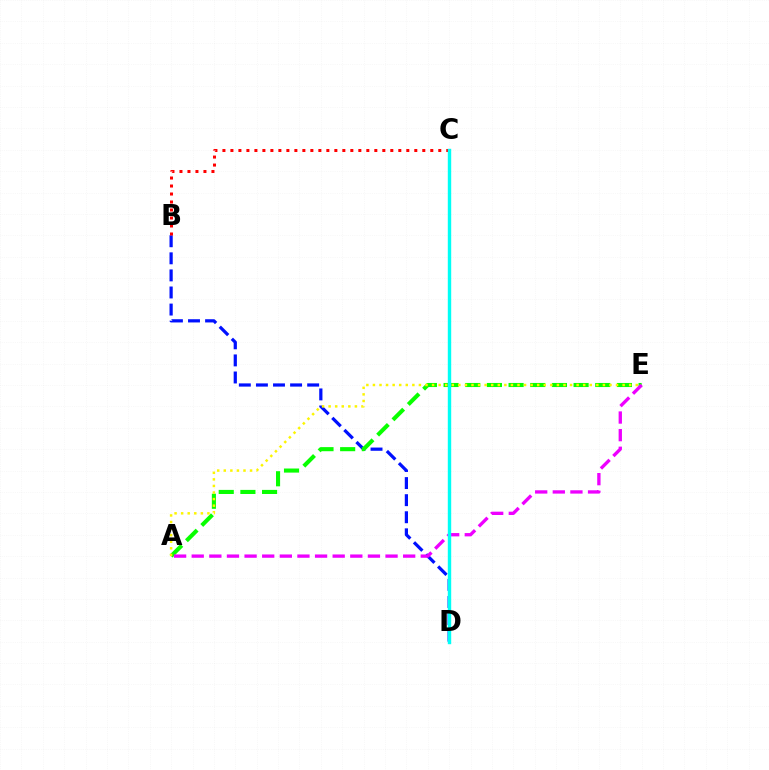{('B', 'D'): [{'color': '#0010ff', 'line_style': 'dashed', 'thickness': 2.32}], ('A', 'E'): [{'color': '#08ff00', 'line_style': 'dashed', 'thickness': 2.94}, {'color': '#fcf500', 'line_style': 'dotted', 'thickness': 1.79}, {'color': '#ee00ff', 'line_style': 'dashed', 'thickness': 2.39}], ('B', 'C'): [{'color': '#ff0000', 'line_style': 'dotted', 'thickness': 2.17}], ('C', 'D'): [{'color': '#00fff6', 'line_style': 'solid', 'thickness': 2.45}]}